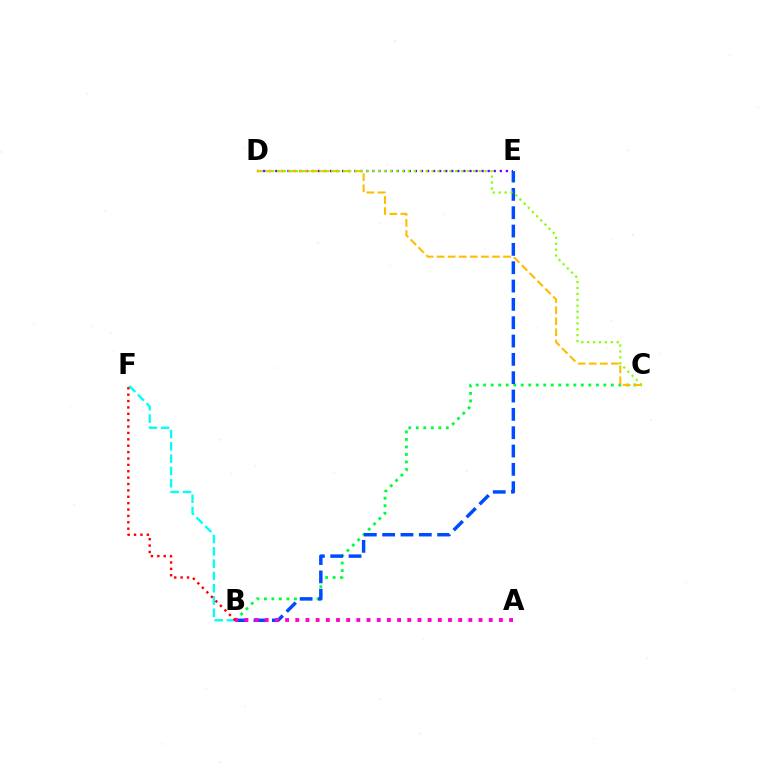{('B', 'F'): [{'color': '#00fff6', 'line_style': 'dashed', 'thickness': 1.67}, {'color': '#ff0000', 'line_style': 'dotted', 'thickness': 1.73}], ('D', 'E'): [{'color': '#7200ff', 'line_style': 'dotted', 'thickness': 1.65}], ('B', 'C'): [{'color': '#00ff39', 'line_style': 'dotted', 'thickness': 2.04}], ('B', 'E'): [{'color': '#004bff', 'line_style': 'dashed', 'thickness': 2.49}], ('A', 'B'): [{'color': '#ff00cf', 'line_style': 'dotted', 'thickness': 2.77}], ('C', 'D'): [{'color': '#ffbd00', 'line_style': 'dashed', 'thickness': 1.5}, {'color': '#84ff00', 'line_style': 'dotted', 'thickness': 1.6}]}